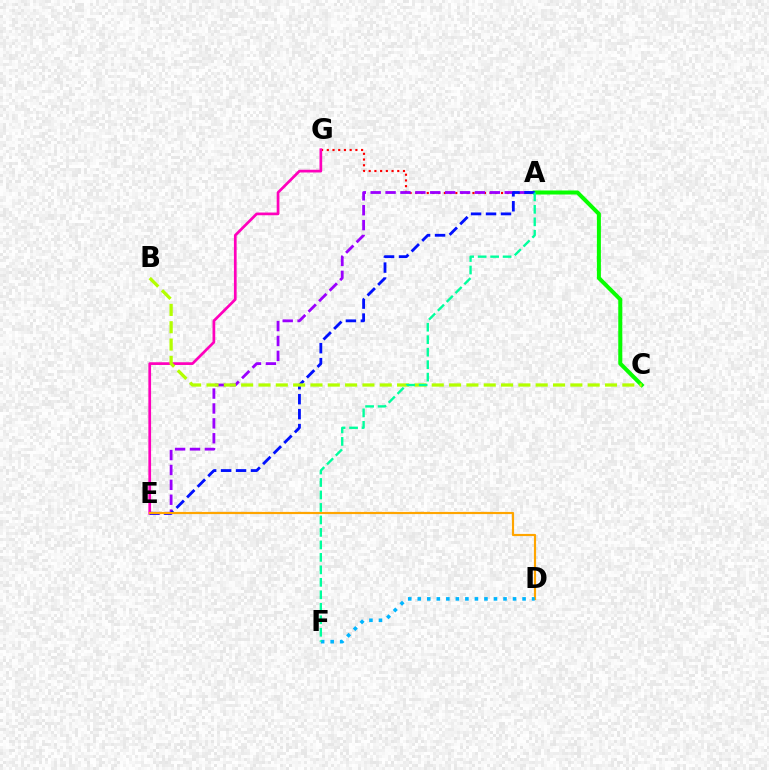{('A', 'G'): [{'color': '#ff0000', 'line_style': 'dotted', 'thickness': 1.55}], ('E', 'G'): [{'color': '#ff00bd', 'line_style': 'solid', 'thickness': 1.95}], ('A', 'C'): [{'color': '#08ff00', 'line_style': 'solid', 'thickness': 2.89}], ('A', 'E'): [{'color': '#9b00ff', 'line_style': 'dashed', 'thickness': 2.02}, {'color': '#0010ff', 'line_style': 'dashed', 'thickness': 2.03}], ('D', 'E'): [{'color': '#ffa500', 'line_style': 'solid', 'thickness': 1.56}], ('B', 'C'): [{'color': '#b3ff00', 'line_style': 'dashed', 'thickness': 2.35}], ('D', 'F'): [{'color': '#00b5ff', 'line_style': 'dotted', 'thickness': 2.59}], ('A', 'F'): [{'color': '#00ff9d', 'line_style': 'dashed', 'thickness': 1.7}]}